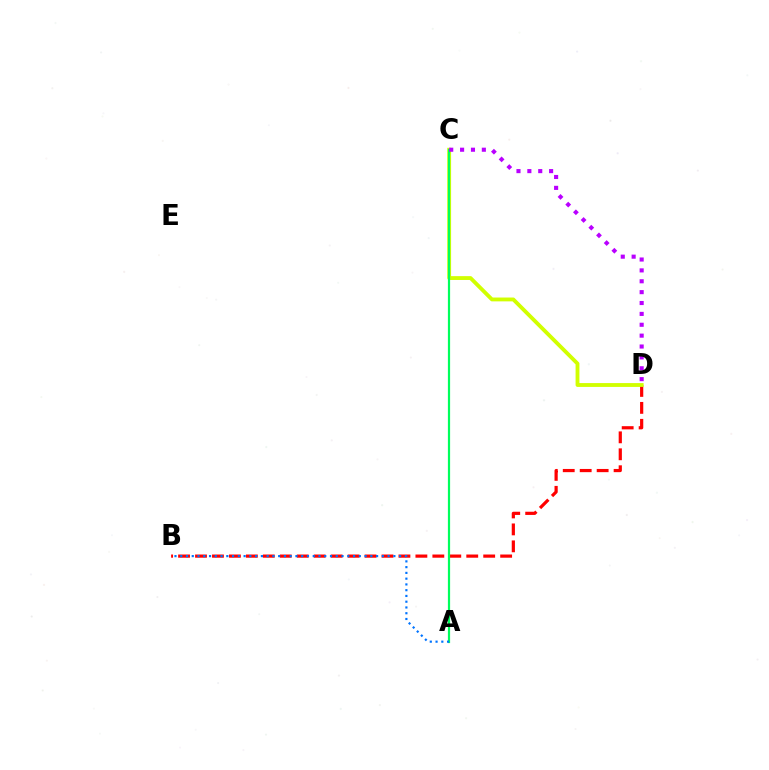{('B', 'D'): [{'color': '#ff0000', 'line_style': 'dashed', 'thickness': 2.3}], ('C', 'D'): [{'color': '#d1ff00', 'line_style': 'solid', 'thickness': 2.77}, {'color': '#b900ff', 'line_style': 'dotted', 'thickness': 2.95}], ('A', 'C'): [{'color': '#00ff5c', 'line_style': 'solid', 'thickness': 1.59}], ('A', 'B'): [{'color': '#0074ff', 'line_style': 'dotted', 'thickness': 1.57}]}